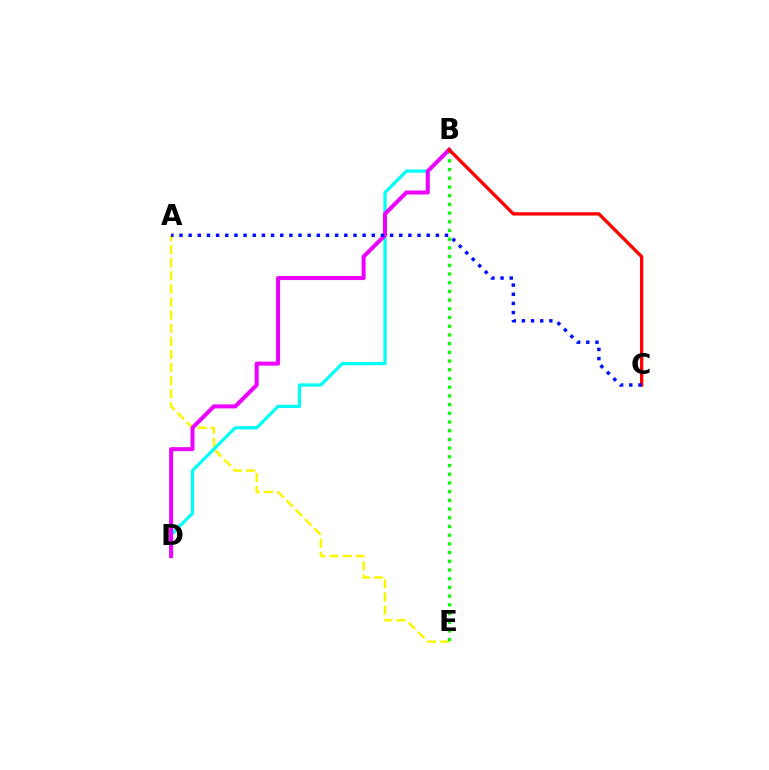{('A', 'E'): [{'color': '#fcf500', 'line_style': 'dashed', 'thickness': 1.78}], ('B', 'E'): [{'color': '#08ff00', 'line_style': 'dotted', 'thickness': 2.37}], ('B', 'D'): [{'color': '#00fff6', 'line_style': 'solid', 'thickness': 2.33}, {'color': '#ee00ff', 'line_style': 'solid', 'thickness': 2.89}], ('B', 'C'): [{'color': '#ff0000', 'line_style': 'solid', 'thickness': 2.39}], ('A', 'C'): [{'color': '#0010ff', 'line_style': 'dotted', 'thickness': 2.49}]}